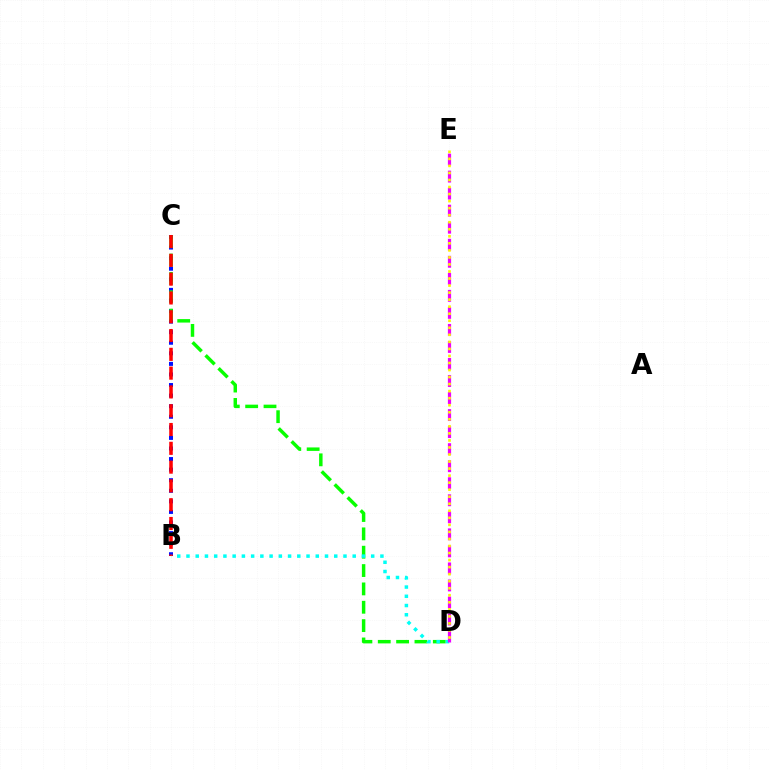{('B', 'C'): [{'color': '#0010ff', 'line_style': 'dotted', 'thickness': 2.87}, {'color': '#ff0000', 'line_style': 'dashed', 'thickness': 2.55}], ('C', 'D'): [{'color': '#08ff00', 'line_style': 'dashed', 'thickness': 2.49}], ('B', 'D'): [{'color': '#00fff6', 'line_style': 'dotted', 'thickness': 2.51}], ('D', 'E'): [{'color': '#ee00ff', 'line_style': 'dashed', 'thickness': 2.31}, {'color': '#fcf500', 'line_style': 'dotted', 'thickness': 1.91}]}